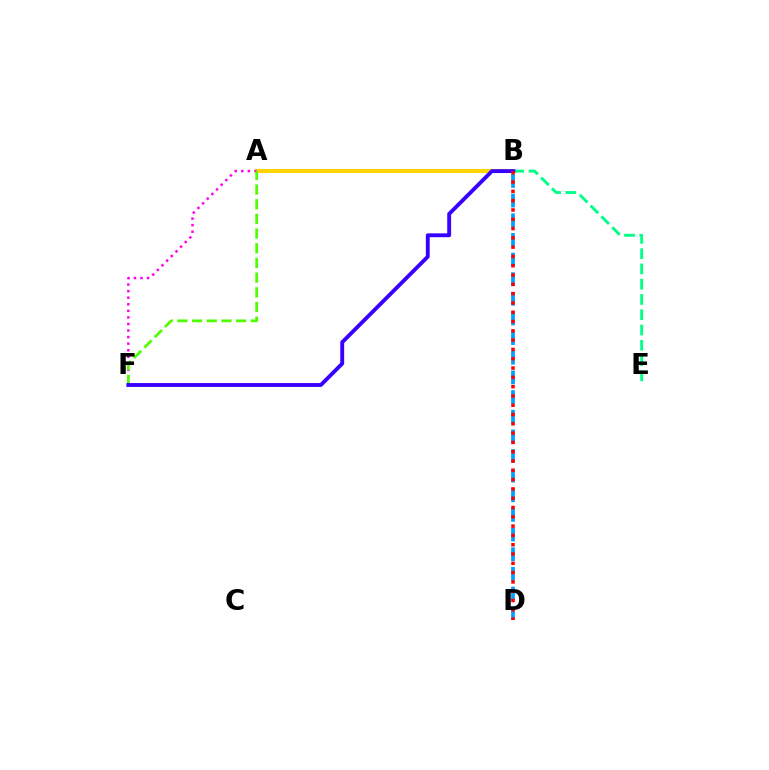{('B', 'D'): [{'color': '#009eff', 'line_style': 'dashed', 'thickness': 2.67}, {'color': '#ff0000', 'line_style': 'dotted', 'thickness': 2.53}], ('B', 'E'): [{'color': '#00ff86', 'line_style': 'dashed', 'thickness': 2.07}], ('A', 'B'): [{'color': '#ffd500', 'line_style': 'solid', 'thickness': 2.91}], ('A', 'F'): [{'color': '#ff00ed', 'line_style': 'dotted', 'thickness': 1.78}, {'color': '#4fff00', 'line_style': 'dashed', 'thickness': 1.99}], ('B', 'F'): [{'color': '#3700ff', 'line_style': 'solid', 'thickness': 2.78}]}